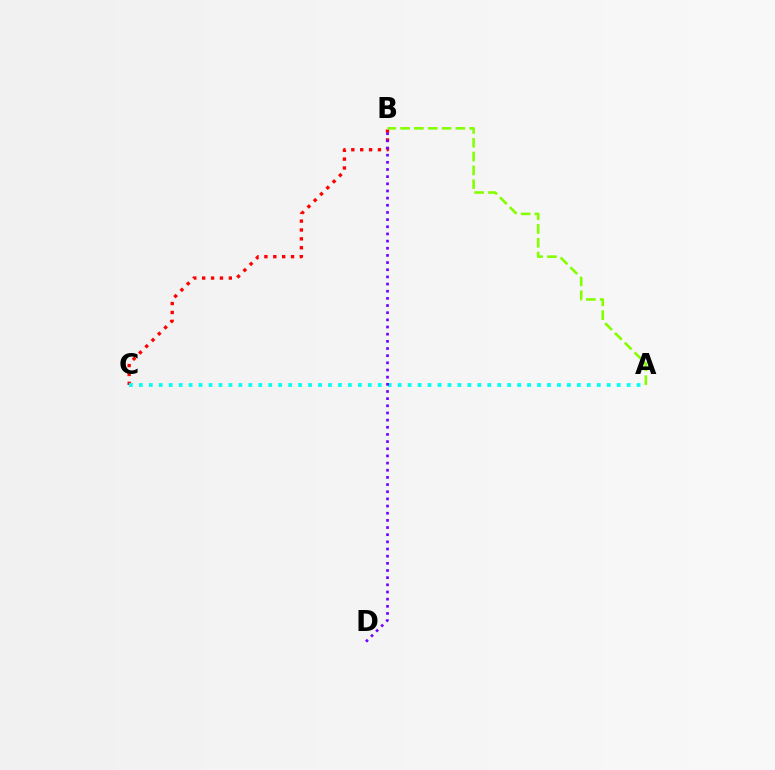{('B', 'C'): [{'color': '#ff0000', 'line_style': 'dotted', 'thickness': 2.41}], ('A', 'C'): [{'color': '#00fff6', 'line_style': 'dotted', 'thickness': 2.7}], ('A', 'B'): [{'color': '#84ff00', 'line_style': 'dashed', 'thickness': 1.88}], ('B', 'D'): [{'color': '#7200ff', 'line_style': 'dotted', 'thickness': 1.95}]}